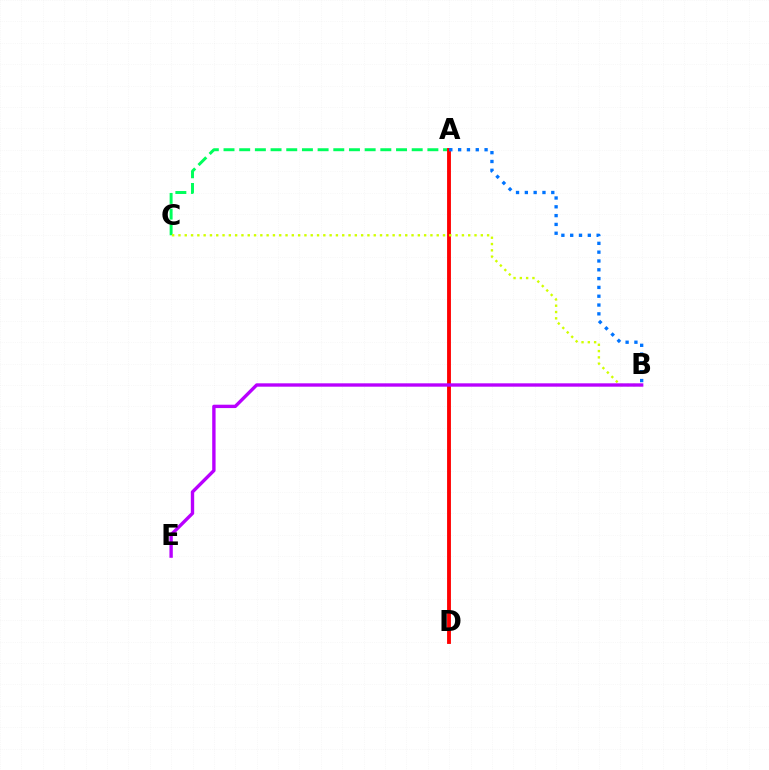{('A', 'C'): [{'color': '#00ff5c', 'line_style': 'dashed', 'thickness': 2.13}], ('A', 'D'): [{'color': '#ff0000', 'line_style': 'solid', 'thickness': 2.77}], ('B', 'C'): [{'color': '#d1ff00', 'line_style': 'dotted', 'thickness': 1.71}], ('B', 'E'): [{'color': '#b900ff', 'line_style': 'solid', 'thickness': 2.43}], ('A', 'B'): [{'color': '#0074ff', 'line_style': 'dotted', 'thickness': 2.39}]}